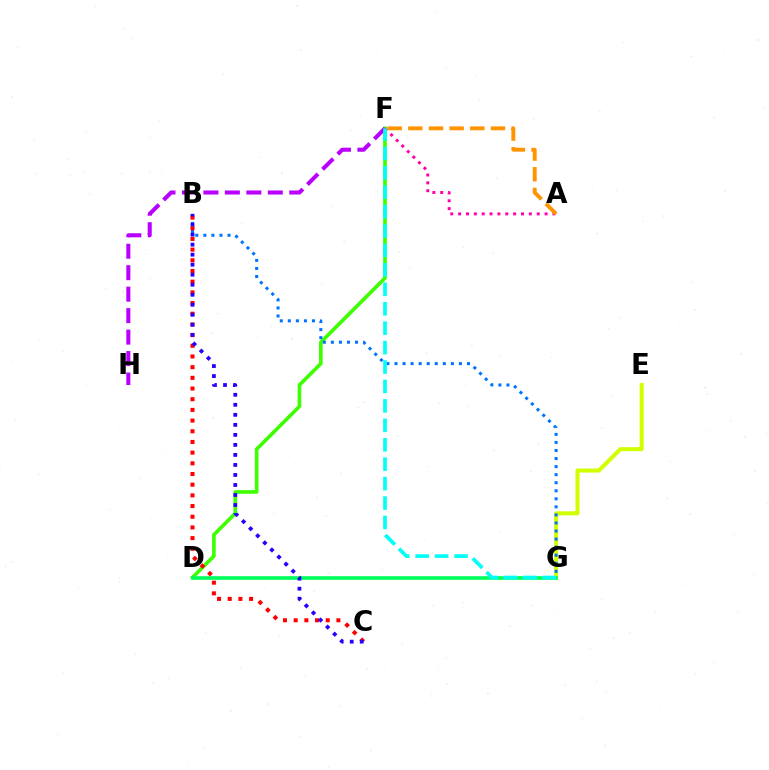{('E', 'G'): [{'color': '#d1ff00', 'line_style': 'solid', 'thickness': 2.91}], ('D', 'F'): [{'color': '#3dff00', 'line_style': 'solid', 'thickness': 2.62}], ('B', 'G'): [{'color': '#0074ff', 'line_style': 'dotted', 'thickness': 2.19}], ('A', 'F'): [{'color': '#ff00ac', 'line_style': 'dotted', 'thickness': 2.14}, {'color': '#ff9400', 'line_style': 'dashed', 'thickness': 2.81}], ('F', 'H'): [{'color': '#b900ff', 'line_style': 'dashed', 'thickness': 2.92}], ('D', 'G'): [{'color': '#00ff5c', 'line_style': 'solid', 'thickness': 2.63}], ('B', 'C'): [{'color': '#ff0000', 'line_style': 'dotted', 'thickness': 2.9}, {'color': '#2500ff', 'line_style': 'dotted', 'thickness': 2.72}], ('F', 'G'): [{'color': '#00fff6', 'line_style': 'dashed', 'thickness': 2.64}]}